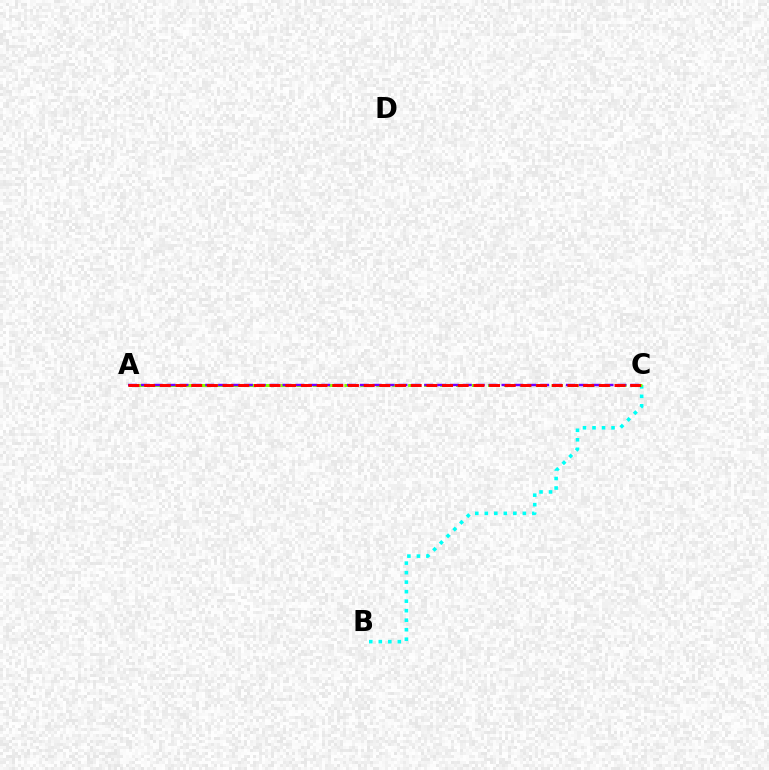{('B', 'C'): [{'color': '#00fff6', 'line_style': 'dotted', 'thickness': 2.58}], ('A', 'C'): [{'color': '#84ff00', 'line_style': 'dashed', 'thickness': 2.17}, {'color': '#7200ff', 'line_style': 'dashed', 'thickness': 1.75}, {'color': '#ff0000', 'line_style': 'dashed', 'thickness': 2.13}]}